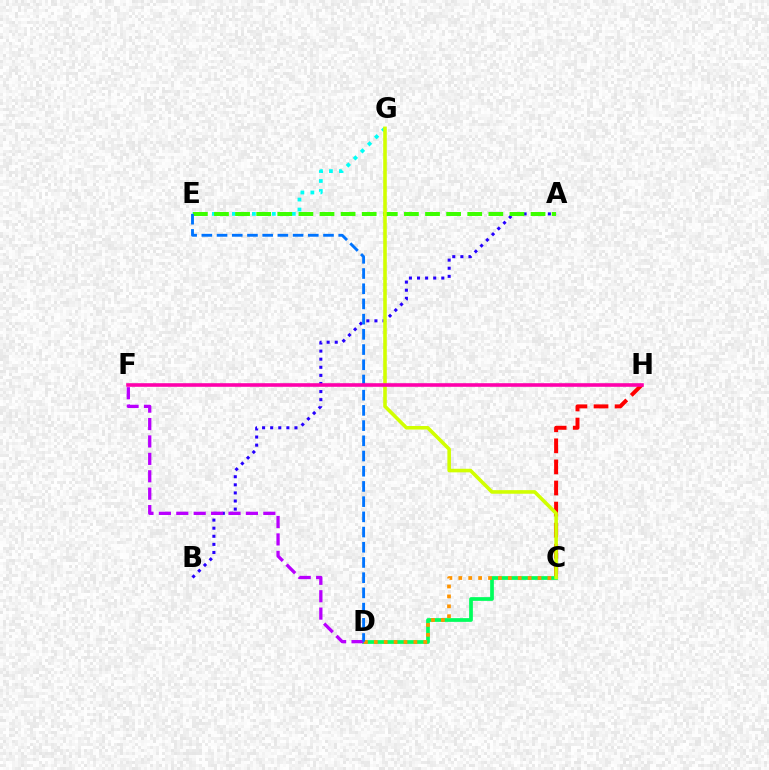{('C', 'H'): [{'color': '#ff0000', 'line_style': 'dashed', 'thickness': 2.86}], ('A', 'B'): [{'color': '#2500ff', 'line_style': 'dotted', 'thickness': 2.2}], ('E', 'G'): [{'color': '#00fff6', 'line_style': 'dotted', 'thickness': 2.71}], ('C', 'D'): [{'color': '#00ff5c', 'line_style': 'solid', 'thickness': 2.68}, {'color': '#ff9400', 'line_style': 'dotted', 'thickness': 2.69}], ('D', 'F'): [{'color': '#b900ff', 'line_style': 'dashed', 'thickness': 2.36}], ('A', 'E'): [{'color': '#3dff00', 'line_style': 'dashed', 'thickness': 2.87}], ('D', 'E'): [{'color': '#0074ff', 'line_style': 'dashed', 'thickness': 2.07}], ('C', 'G'): [{'color': '#d1ff00', 'line_style': 'solid', 'thickness': 2.58}], ('F', 'H'): [{'color': '#ff00ac', 'line_style': 'solid', 'thickness': 2.59}]}